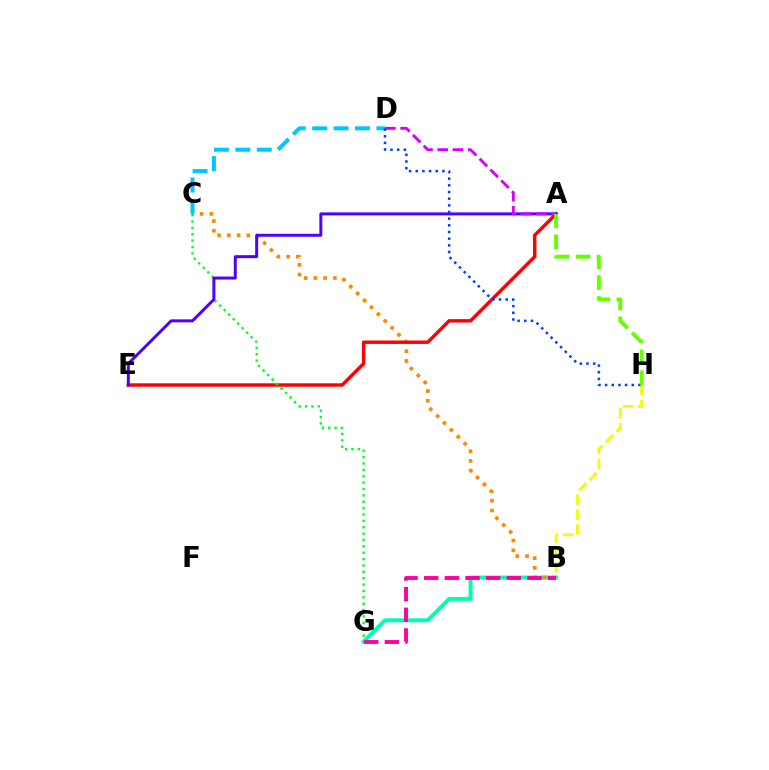{('B', 'G'): [{'color': '#00ffaf', 'line_style': 'solid', 'thickness': 2.85}, {'color': '#ff00a0', 'line_style': 'dashed', 'thickness': 2.81}], ('B', 'C'): [{'color': '#ff8800', 'line_style': 'dotted', 'thickness': 2.65}], ('A', 'E'): [{'color': '#ff0000', 'line_style': 'solid', 'thickness': 2.46}, {'color': '#4f00ff', 'line_style': 'solid', 'thickness': 2.14}], ('C', 'G'): [{'color': '#00ff27', 'line_style': 'dotted', 'thickness': 1.73}], ('B', 'H'): [{'color': '#eeff00', 'line_style': 'dashed', 'thickness': 2.02}], ('C', 'D'): [{'color': '#00c7ff', 'line_style': 'dashed', 'thickness': 2.91}], ('A', 'D'): [{'color': '#d600ff', 'line_style': 'dashed', 'thickness': 2.08}], ('D', 'H'): [{'color': '#003fff', 'line_style': 'dotted', 'thickness': 1.81}], ('A', 'H'): [{'color': '#66ff00', 'line_style': 'dashed', 'thickness': 2.84}]}